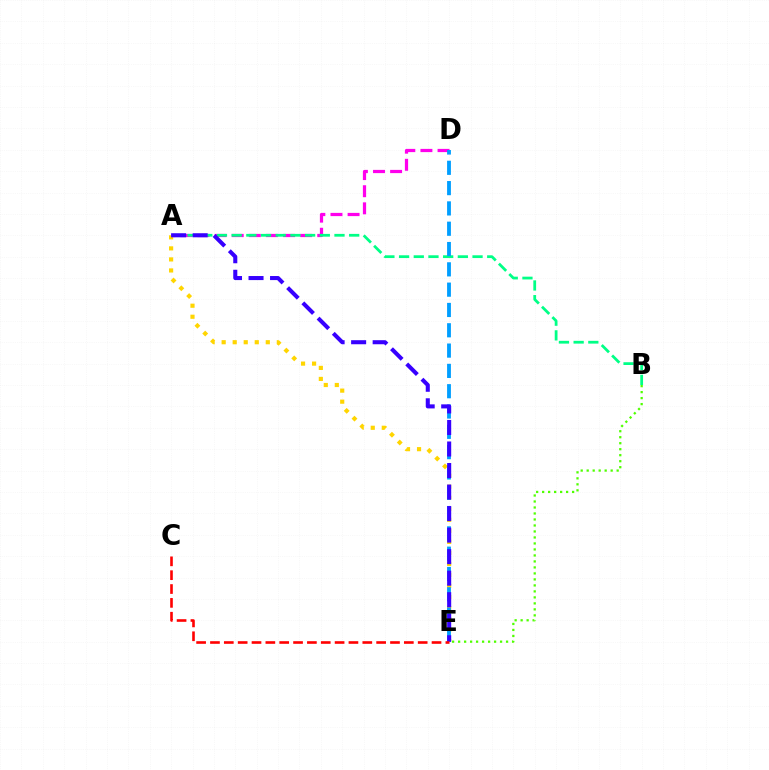{('A', 'D'): [{'color': '#ff00ed', 'line_style': 'dashed', 'thickness': 2.32}], ('B', 'E'): [{'color': '#4fff00', 'line_style': 'dotted', 'thickness': 1.63}], ('A', 'B'): [{'color': '#00ff86', 'line_style': 'dashed', 'thickness': 2.0}], ('A', 'E'): [{'color': '#ffd500', 'line_style': 'dotted', 'thickness': 3.0}, {'color': '#3700ff', 'line_style': 'dashed', 'thickness': 2.92}], ('D', 'E'): [{'color': '#009eff', 'line_style': 'dashed', 'thickness': 2.76}], ('C', 'E'): [{'color': '#ff0000', 'line_style': 'dashed', 'thickness': 1.88}]}